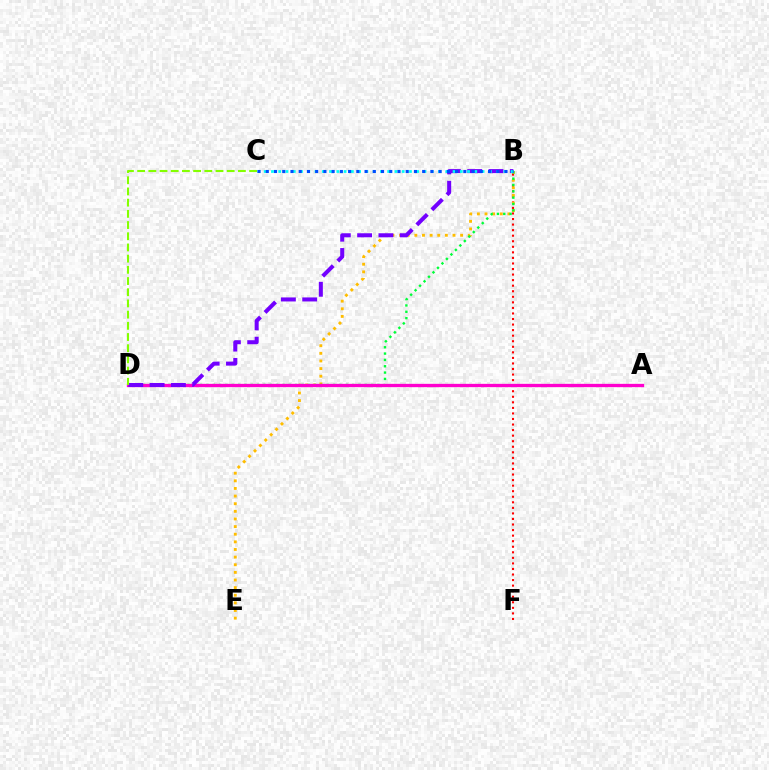{('B', 'F'): [{'color': '#ff0000', 'line_style': 'dotted', 'thickness': 1.51}], ('B', 'E'): [{'color': '#ffbd00', 'line_style': 'dotted', 'thickness': 2.07}], ('B', 'D'): [{'color': '#00ff39', 'line_style': 'dotted', 'thickness': 1.72}, {'color': '#7200ff', 'line_style': 'dashed', 'thickness': 2.9}], ('A', 'D'): [{'color': '#ff00cf', 'line_style': 'solid', 'thickness': 2.39}], ('B', 'C'): [{'color': '#00fff6', 'line_style': 'dotted', 'thickness': 1.97}, {'color': '#004bff', 'line_style': 'dotted', 'thickness': 2.24}], ('C', 'D'): [{'color': '#84ff00', 'line_style': 'dashed', 'thickness': 1.52}]}